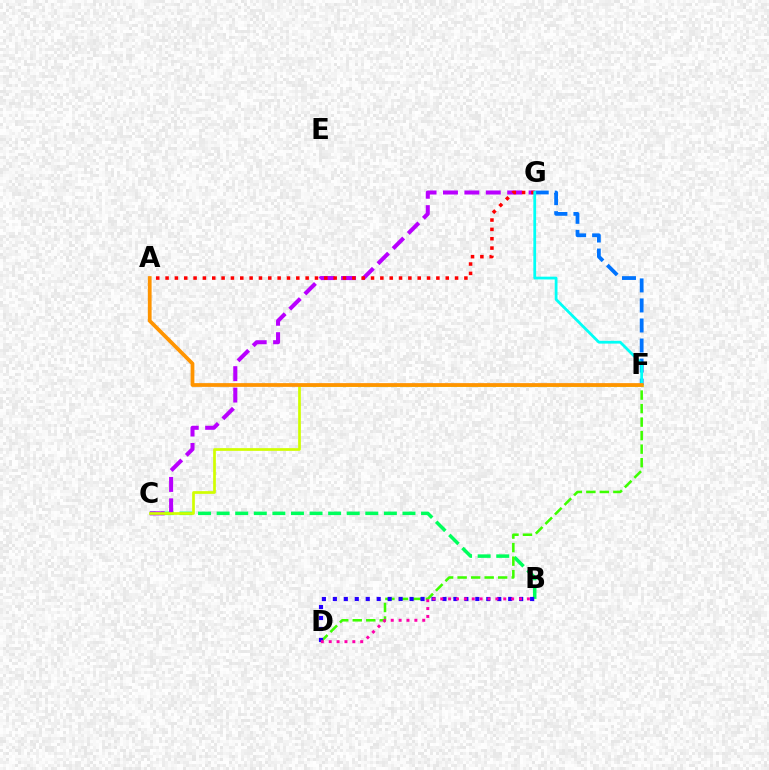{('B', 'C'): [{'color': '#00ff5c', 'line_style': 'dashed', 'thickness': 2.52}], ('C', 'G'): [{'color': '#b900ff', 'line_style': 'dashed', 'thickness': 2.91}], ('D', 'F'): [{'color': '#3dff00', 'line_style': 'dashed', 'thickness': 1.84}], ('C', 'F'): [{'color': '#d1ff00', 'line_style': 'solid', 'thickness': 1.95}], ('A', 'G'): [{'color': '#ff0000', 'line_style': 'dotted', 'thickness': 2.54}], ('F', 'G'): [{'color': '#0074ff', 'line_style': 'dashed', 'thickness': 2.72}, {'color': '#00fff6', 'line_style': 'solid', 'thickness': 1.99}], ('B', 'D'): [{'color': '#2500ff', 'line_style': 'dotted', 'thickness': 2.98}, {'color': '#ff00ac', 'line_style': 'dotted', 'thickness': 2.14}], ('A', 'F'): [{'color': '#ff9400', 'line_style': 'solid', 'thickness': 2.7}]}